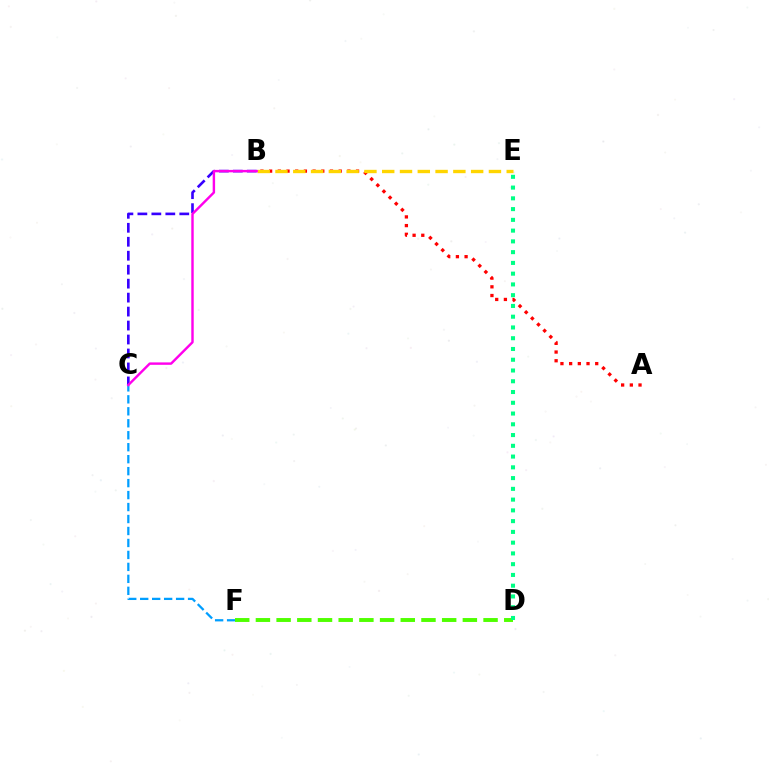{('C', 'F'): [{'color': '#009eff', 'line_style': 'dashed', 'thickness': 1.63}], ('B', 'C'): [{'color': '#3700ff', 'line_style': 'dashed', 'thickness': 1.9}, {'color': '#ff00ed', 'line_style': 'solid', 'thickness': 1.74}], ('D', 'F'): [{'color': '#4fff00', 'line_style': 'dashed', 'thickness': 2.81}], ('D', 'E'): [{'color': '#00ff86', 'line_style': 'dotted', 'thickness': 2.92}], ('A', 'B'): [{'color': '#ff0000', 'line_style': 'dotted', 'thickness': 2.36}], ('B', 'E'): [{'color': '#ffd500', 'line_style': 'dashed', 'thickness': 2.42}]}